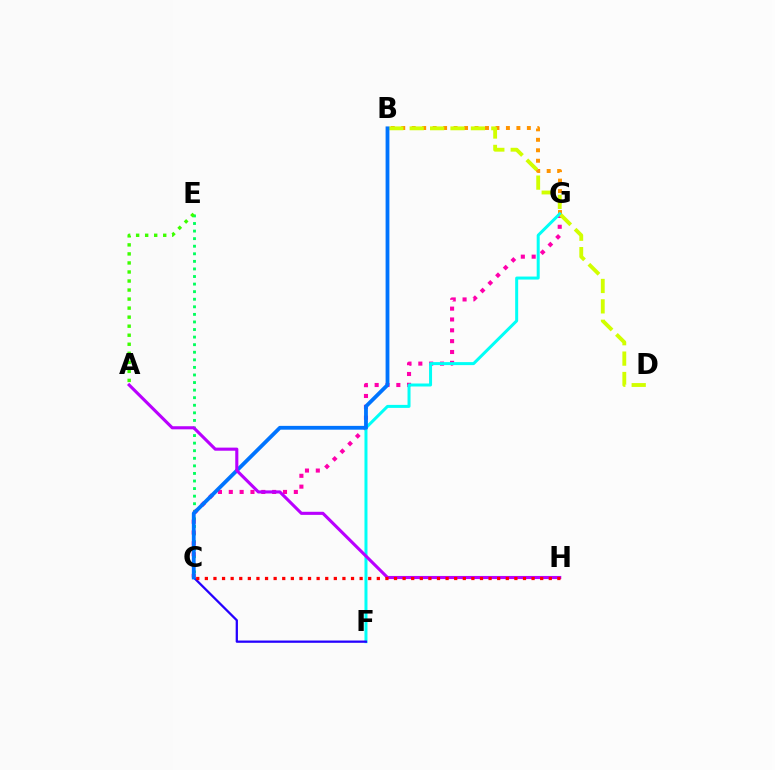{('B', 'G'): [{'color': '#ff9400', 'line_style': 'dotted', 'thickness': 2.84}], ('C', 'E'): [{'color': '#00ff5c', 'line_style': 'dotted', 'thickness': 2.06}], ('C', 'G'): [{'color': '#ff00ac', 'line_style': 'dotted', 'thickness': 2.95}], ('F', 'G'): [{'color': '#00fff6', 'line_style': 'solid', 'thickness': 2.16}], ('B', 'D'): [{'color': '#d1ff00', 'line_style': 'dashed', 'thickness': 2.77}], ('A', 'E'): [{'color': '#3dff00', 'line_style': 'dotted', 'thickness': 2.45}], ('C', 'F'): [{'color': '#2500ff', 'line_style': 'solid', 'thickness': 1.63}], ('B', 'C'): [{'color': '#0074ff', 'line_style': 'solid', 'thickness': 2.74}], ('A', 'H'): [{'color': '#b900ff', 'line_style': 'solid', 'thickness': 2.23}], ('C', 'H'): [{'color': '#ff0000', 'line_style': 'dotted', 'thickness': 2.34}]}